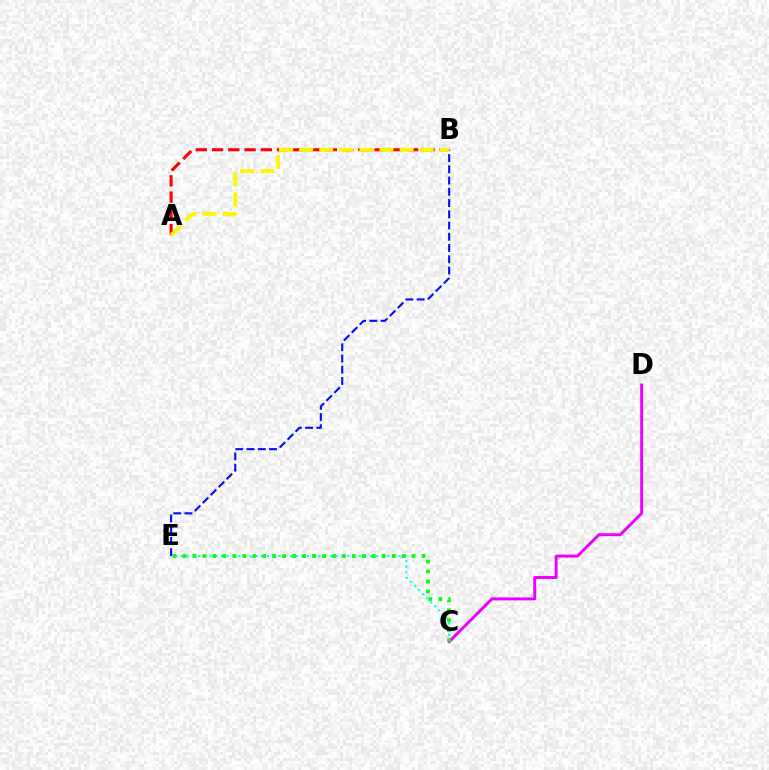{('C', 'D'): [{'color': '#ee00ff', 'line_style': 'solid', 'thickness': 2.13}], ('C', 'E'): [{'color': '#00fff6', 'line_style': 'dotted', 'thickness': 1.56}, {'color': '#08ff00', 'line_style': 'dotted', 'thickness': 2.71}], ('A', 'B'): [{'color': '#ff0000', 'line_style': 'dashed', 'thickness': 2.21}, {'color': '#fcf500', 'line_style': 'dashed', 'thickness': 2.73}], ('B', 'E'): [{'color': '#0010ff', 'line_style': 'dashed', 'thickness': 1.53}]}